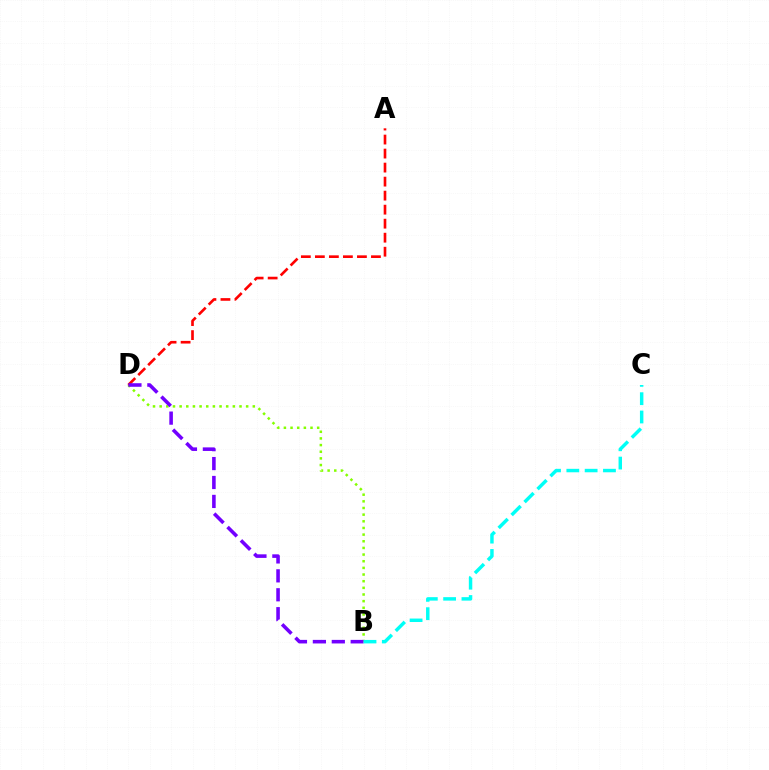{('B', 'D'): [{'color': '#84ff00', 'line_style': 'dotted', 'thickness': 1.81}, {'color': '#7200ff', 'line_style': 'dashed', 'thickness': 2.57}], ('A', 'D'): [{'color': '#ff0000', 'line_style': 'dashed', 'thickness': 1.9}], ('B', 'C'): [{'color': '#00fff6', 'line_style': 'dashed', 'thickness': 2.49}]}